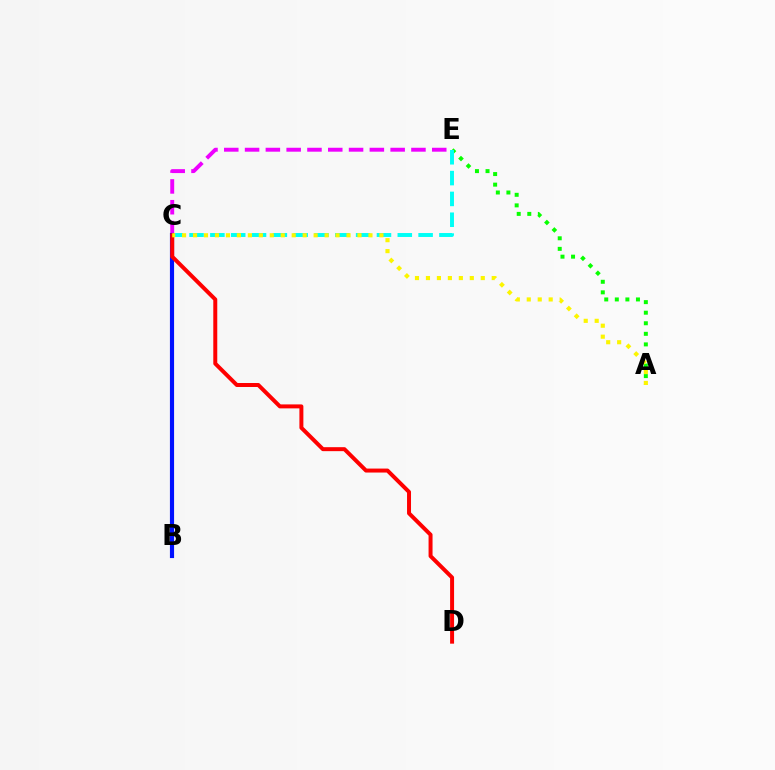{('C', 'E'): [{'color': '#ee00ff', 'line_style': 'dashed', 'thickness': 2.83}, {'color': '#00fff6', 'line_style': 'dashed', 'thickness': 2.83}], ('A', 'E'): [{'color': '#08ff00', 'line_style': 'dotted', 'thickness': 2.87}], ('B', 'C'): [{'color': '#0010ff', 'line_style': 'solid', 'thickness': 2.99}], ('C', 'D'): [{'color': '#ff0000', 'line_style': 'solid', 'thickness': 2.86}], ('A', 'C'): [{'color': '#fcf500', 'line_style': 'dotted', 'thickness': 2.98}]}